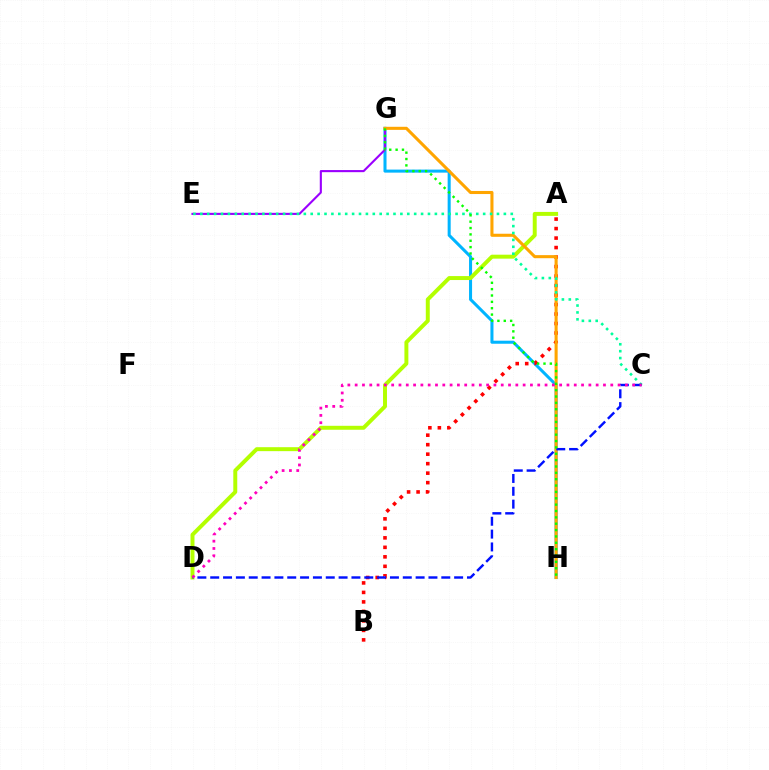{('G', 'H'): [{'color': '#00b5ff', 'line_style': 'solid', 'thickness': 2.19}, {'color': '#ffa500', 'line_style': 'solid', 'thickness': 2.21}, {'color': '#08ff00', 'line_style': 'dotted', 'thickness': 1.73}], ('A', 'D'): [{'color': '#b3ff00', 'line_style': 'solid', 'thickness': 2.85}], ('E', 'G'): [{'color': '#9b00ff', 'line_style': 'solid', 'thickness': 1.52}], ('A', 'B'): [{'color': '#ff0000', 'line_style': 'dotted', 'thickness': 2.58}], ('C', 'E'): [{'color': '#00ff9d', 'line_style': 'dotted', 'thickness': 1.87}], ('C', 'D'): [{'color': '#0010ff', 'line_style': 'dashed', 'thickness': 1.74}, {'color': '#ff00bd', 'line_style': 'dotted', 'thickness': 1.98}]}